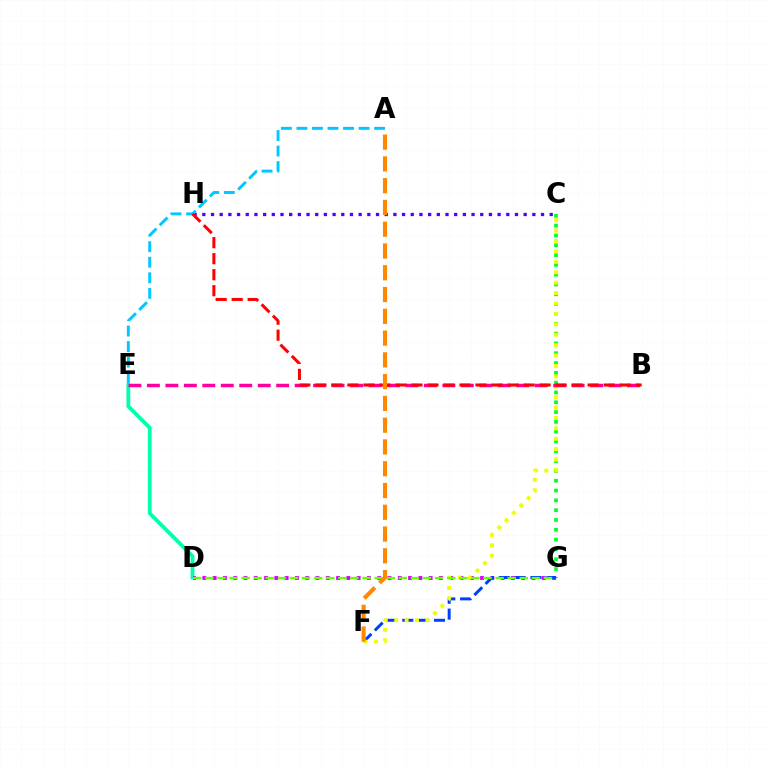{('C', 'G'): [{'color': '#00ff27', 'line_style': 'dotted', 'thickness': 2.67}], ('C', 'H'): [{'color': '#4f00ff', 'line_style': 'dotted', 'thickness': 2.36}], ('D', 'E'): [{'color': '#00ffaf', 'line_style': 'solid', 'thickness': 2.74}], ('D', 'G'): [{'color': '#d600ff', 'line_style': 'dotted', 'thickness': 2.79}, {'color': '#66ff00', 'line_style': 'dashed', 'thickness': 1.64}], ('F', 'G'): [{'color': '#003fff', 'line_style': 'dashed', 'thickness': 2.15}], ('C', 'F'): [{'color': '#eeff00', 'line_style': 'dotted', 'thickness': 2.83}], ('A', 'E'): [{'color': '#00c7ff', 'line_style': 'dashed', 'thickness': 2.11}], ('B', 'E'): [{'color': '#ff00a0', 'line_style': 'dashed', 'thickness': 2.51}], ('B', 'H'): [{'color': '#ff0000', 'line_style': 'dashed', 'thickness': 2.18}], ('A', 'F'): [{'color': '#ff8800', 'line_style': 'dashed', 'thickness': 2.96}]}